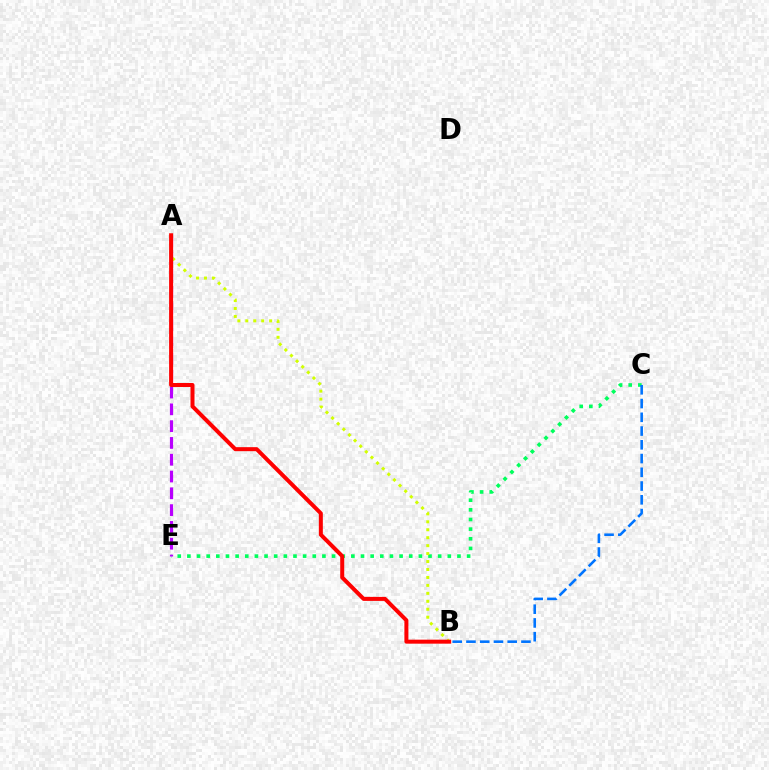{('C', 'E'): [{'color': '#00ff5c', 'line_style': 'dotted', 'thickness': 2.62}], ('A', 'B'): [{'color': '#d1ff00', 'line_style': 'dotted', 'thickness': 2.16}, {'color': '#ff0000', 'line_style': 'solid', 'thickness': 2.88}], ('A', 'E'): [{'color': '#b900ff', 'line_style': 'dashed', 'thickness': 2.28}], ('B', 'C'): [{'color': '#0074ff', 'line_style': 'dashed', 'thickness': 1.87}]}